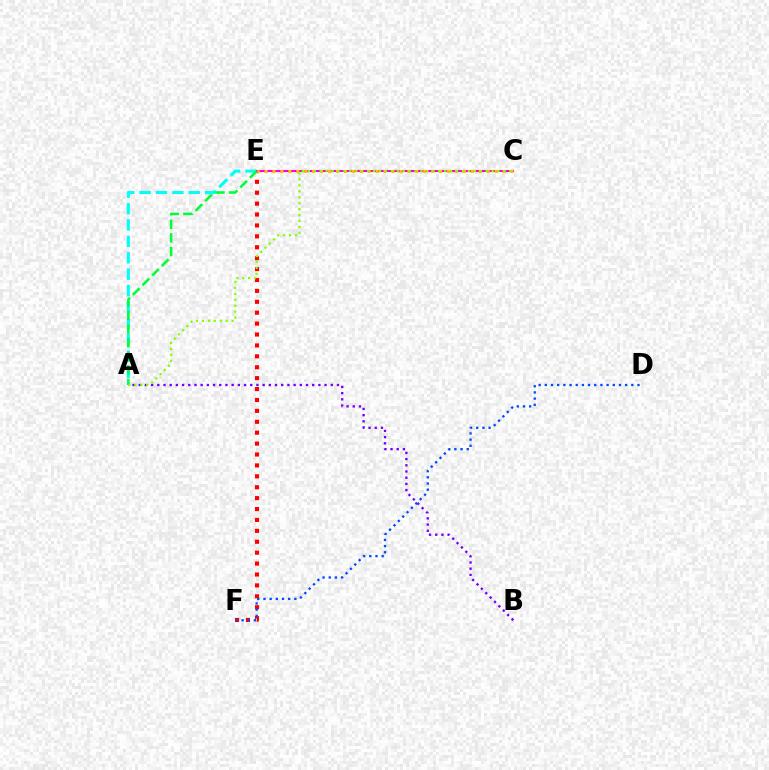{('A', 'B'): [{'color': '#7200ff', 'line_style': 'dotted', 'thickness': 1.68}], ('E', 'F'): [{'color': '#ff0000', 'line_style': 'dotted', 'thickness': 2.96}], ('D', 'F'): [{'color': '#004bff', 'line_style': 'dotted', 'thickness': 1.68}], ('A', 'E'): [{'color': '#00fff6', 'line_style': 'dashed', 'thickness': 2.23}, {'color': '#00ff39', 'line_style': 'dashed', 'thickness': 1.85}], ('C', 'E'): [{'color': '#ff00cf', 'line_style': 'solid', 'thickness': 1.51}, {'color': '#ffbd00', 'line_style': 'dotted', 'thickness': 2.16}], ('A', 'C'): [{'color': '#84ff00', 'line_style': 'dotted', 'thickness': 1.61}]}